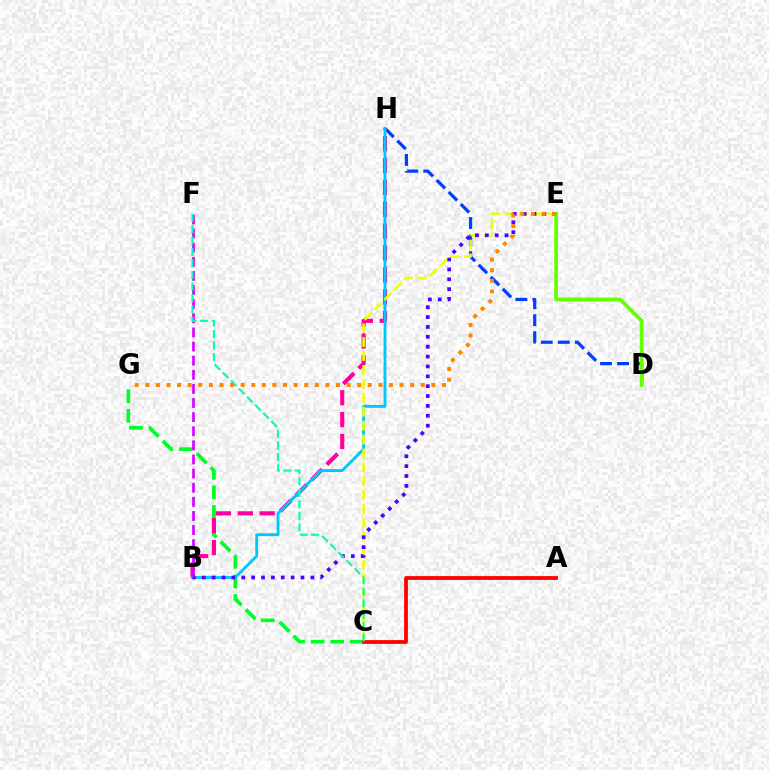{('C', 'G'): [{'color': '#00ff27', 'line_style': 'dashed', 'thickness': 2.66}], ('D', 'H'): [{'color': '#003fff', 'line_style': 'dashed', 'thickness': 2.31}], ('B', 'H'): [{'color': '#ff00a0', 'line_style': 'dashed', 'thickness': 2.97}, {'color': '#00c7ff', 'line_style': 'solid', 'thickness': 2.07}], ('A', 'C'): [{'color': '#ff0000', 'line_style': 'solid', 'thickness': 2.73}], ('C', 'E'): [{'color': '#eeff00', 'line_style': 'dashed', 'thickness': 1.89}], ('B', 'E'): [{'color': '#4f00ff', 'line_style': 'dotted', 'thickness': 2.68}], ('D', 'E'): [{'color': '#66ff00', 'line_style': 'solid', 'thickness': 2.74}], ('B', 'F'): [{'color': '#d600ff', 'line_style': 'dashed', 'thickness': 1.92}], ('C', 'F'): [{'color': '#00ffaf', 'line_style': 'dashed', 'thickness': 1.56}], ('E', 'G'): [{'color': '#ff8800', 'line_style': 'dotted', 'thickness': 2.88}]}